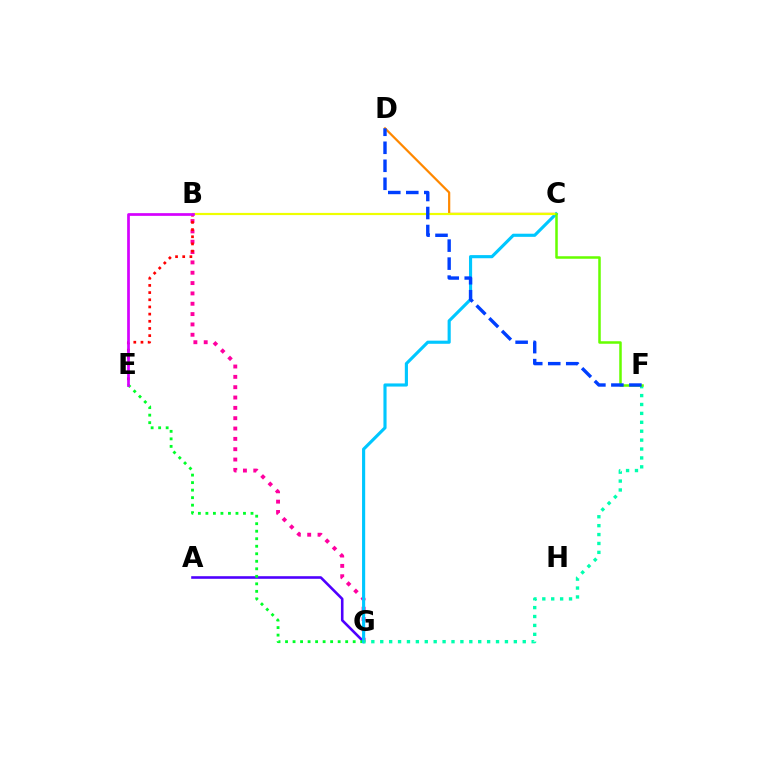{('C', 'D'): [{'color': '#ff8800', 'line_style': 'solid', 'thickness': 1.6}], ('B', 'G'): [{'color': '#ff00a0', 'line_style': 'dotted', 'thickness': 2.81}], ('A', 'G'): [{'color': '#4f00ff', 'line_style': 'solid', 'thickness': 1.87}], ('E', 'G'): [{'color': '#00ff27', 'line_style': 'dotted', 'thickness': 2.04}], ('C', 'G'): [{'color': '#00c7ff', 'line_style': 'solid', 'thickness': 2.26}], ('B', 'C'): [{'color': '#eeff00', 'line_style': 'solid', 'thickness': 1.58}], ('F', 'G'): [{'color': '#00ffaf', 'line_style': 'dotted', 'thickness': 2.42}], ('B', 'E'): [{'color': '#ff0000', 'line_style': 'dotted', 'thickness': 1.95}, {'color': '#d600ff', 'line_style': 'solid', 'thickness': 1.95}], ('C', 'F'): [{'color': '#66ff00', 'line_style': 'solid', 'thickness': 1.82}], ('D', 'F'): [{'color': '#003fff', 'line_style': 'dashed', 'thickness': 2.45}]}